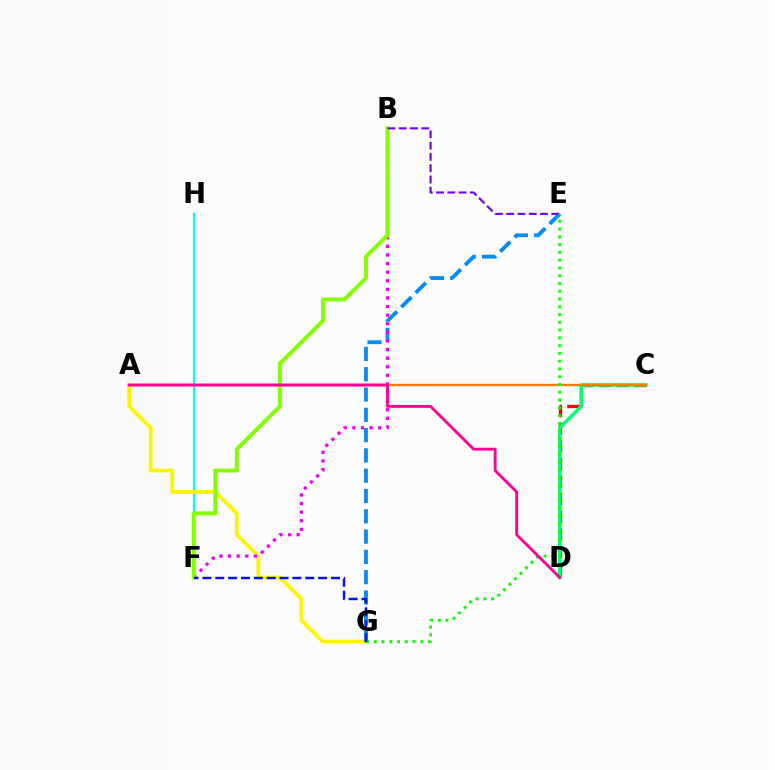{('F', 'H'): [{'color': '#00fff6', 'line_style': 'solid', 'thickness': 1.55}], ('C', 'D'): [{'color': '#ff0000', 'line_style': 'dashed', 'thickness': 2.39}, {'color': '#00ff74', 'line_style': 'solid', 'thickness': 2.53}], ('A', 'G'): [{'color': '#fcf500', 'line_style': 'solid', 'thickness': 2.73}], ('E', 'G'): [{'color': '#008cff', 'line_style': 'dashed', 'thickness': 2.76}, {'color': '#08ff00', 'line_style': 'dotted', 'thickness': 2.11}], ('B', 'F'): [{'color': '#ee00ff', 'line_style': 'dotted', 'thickness': 2.34}, {'color': '#84ff00', 'line_style': 'solid', 'thickness': 2.85}], ('A', 'C'): [{'color': '#ff7c00', 'line_style': 'solid', 'thickness': 1.68}], ('B', 'E'): [{'color': '#7200ff', 'line_style': 'dashed', 'thickness': 1.53}], ('F', 'G'): [{'color': '#0010ff', 'line_style': 'dashed', 'thickness': 1.75}], ('A', 'D'): [{'color': '#ff0094', 'line_style': 'solid', 'thickness': 2.05}]}